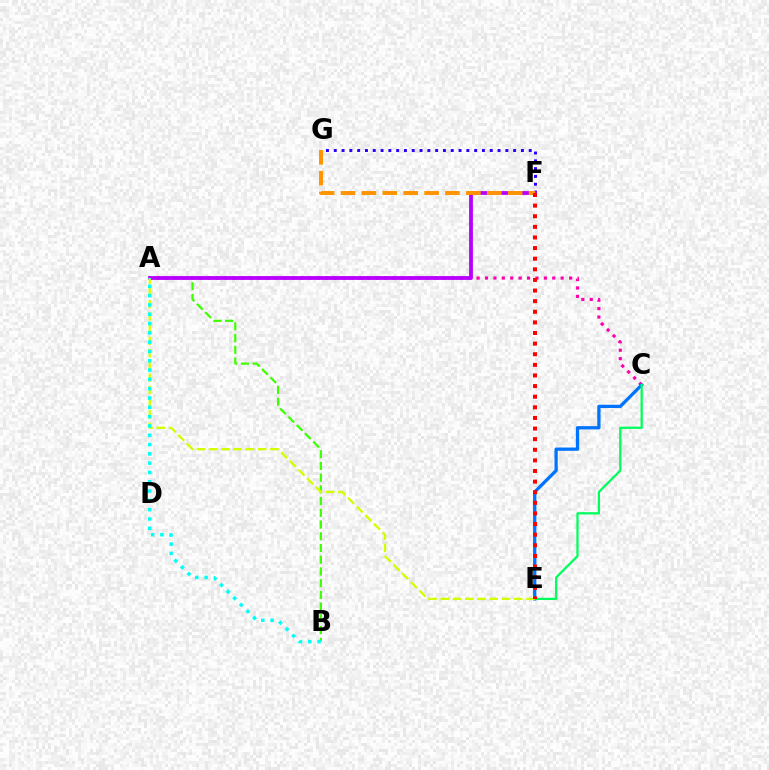{('A', 'C'): [{'color': '#ff00ac', 'line_style': 'dotted', 'thickness': 2.28}], ('C', 'E'): [{'color': '#0074ff', 'line_style': 'solid', 'thickness': 2.36}, {'color': '#00ff5c', 'line_style': 'solid', 'thickness': 1.63}], ('A', 'B'): [{'color': '#3dff00', 'line_style': 'dashed', 'thickness': 1.59}, {'color': '#00fff6', 'line_style': 'dotted', 'thickness': 2.53}], ('F', 'G'): [{'color': '#2500ff', 'line_style': 'dotted', 'thickness': 2.12}, {'color': '#ff9400', 'line_style': 'dashed', 'thickness': 2.84}], ('A', 'F'): [{'color': '#b900ff', 'line_style': 'solid', 'thickness': 2.75}], ('A', 'E'): [{'color': '#d1ff00', 'line_style': 'dashed', 'thickness': 1.66}], ('E', 'F'): [{'color': '#ff0000', 'line_style': 'dotted', 'thickness': 2.88}]}